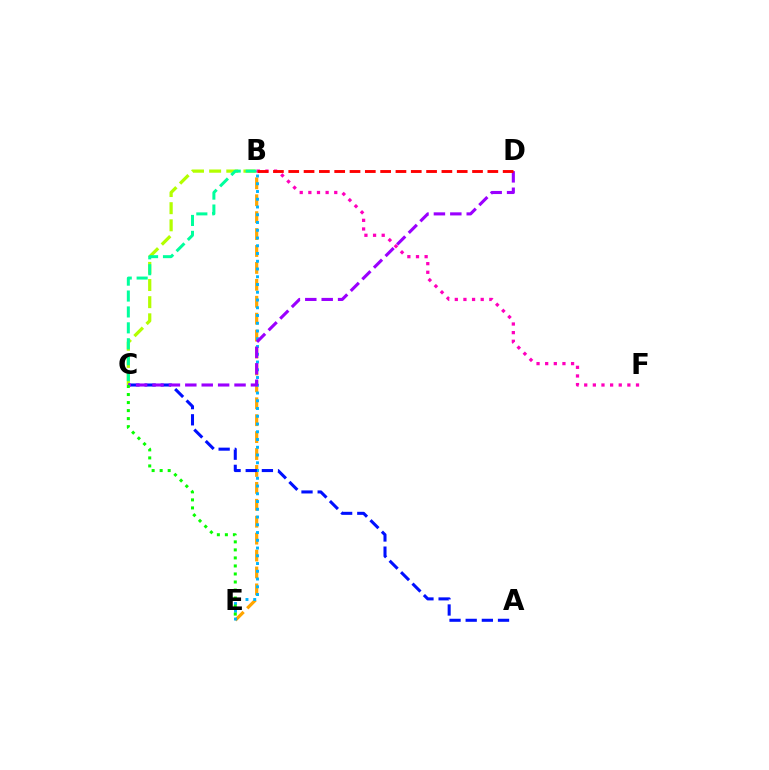{('B', 'E'): [{'color': '#ffa500', 'line_style': 'dashed', 'thickness': 2.3}, {'color': '#00b5ff', 'line_style': 'dotted', 'thickness': 2.11}], ('B', 'C'): [{'color': '#b3ff00', 'line_style': 'dashed', 'thickness': 2.33}, {'color': '#00ff9d', 'line_style': 'dashed', 'thickness': 2.16}], ('A', 'C'): [{'color': '#0010ff', 'line_style': 'dashed', 'thickness': 2.2}], ('C', 'D'): [{'color': '#9b00ff', 'line_style': 'dashed', 'thickness': 2.23}], ('C', 'E'): [{'color': '#08ff00', 'line_style': 'dotted', 'thickness': 2.18}], ('B', 'F'): [{'color': '#ff00bd', 'line_style': 'dotted', 'thickness': 2.35}], ('B', 'D'): [{'color': '#ff0000', 'line_style': 'dashed', 'thickness': 2.08}]}